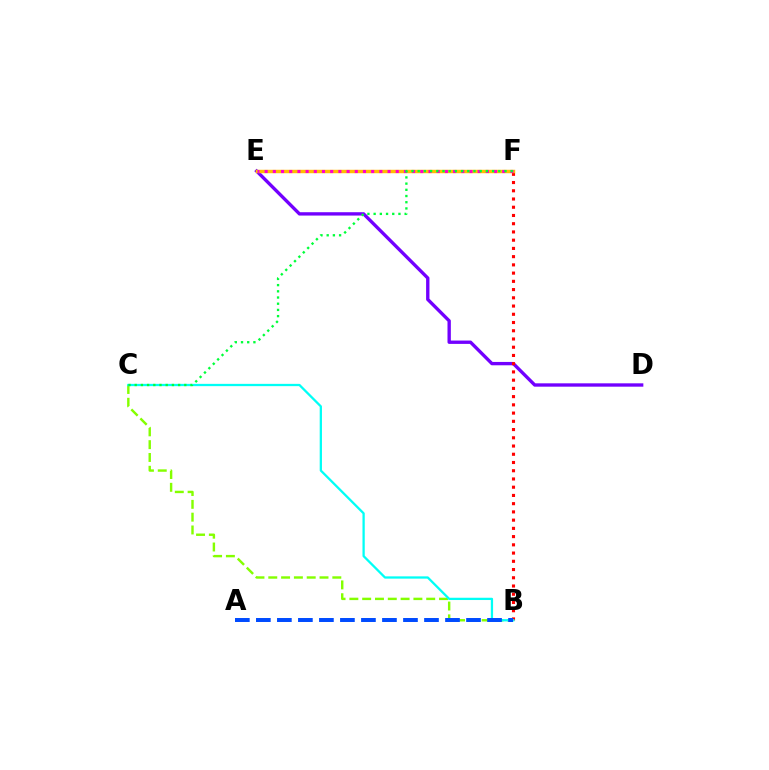{('B', 'C'): [{'color': '#84ff00', 'line_style': 'dashed', 'thickness': 1.74}, {'color': '#00fff6', 'line_style': 'solid', 'thickness': 1.64}], ('D', 'E'): [{'color': '#7200ff', 'line_style': 'solid', 'thickness': 2.41}], ('B', 'F'): [{'color': '#ff0000', 'line_style': 'dotted', 'thickness': 2.24}], ('E', 'F'): [{'color': '#ffbd00', 'line_style': 'solid', 'thickness': 2.48}, {'color': '#ff00cf', 'line_style': 'dotted', 'thickness': 2.23}], ('C', 'F'): [{'color': '#00ff39', 'line_style': 'dotted', 'thickness': 1.68}], ('A', 'B'): [{'color': '#004bff', 'line_style': 'dashed', 'thickness': 2.86}]}